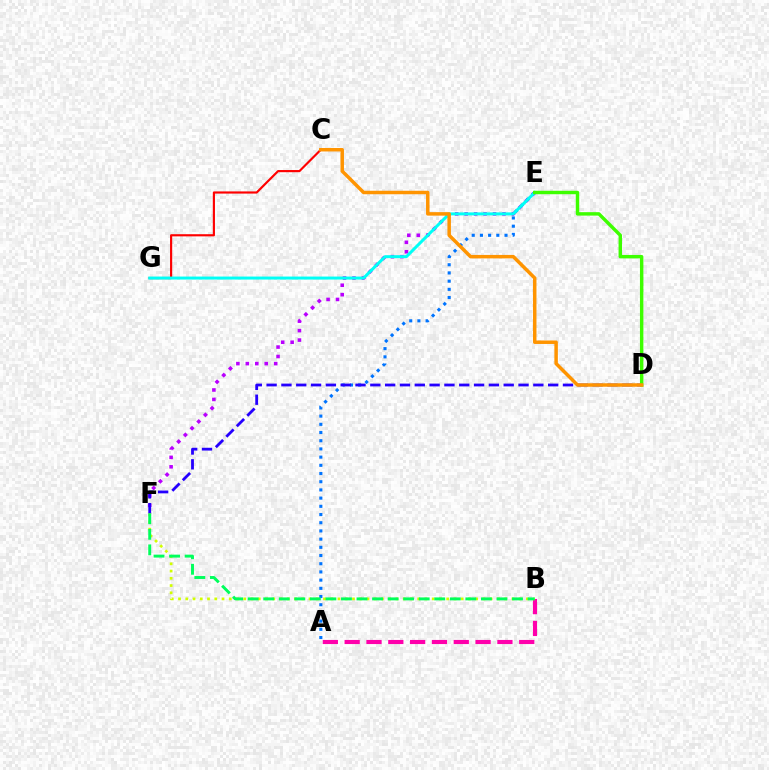{('E', 'F'): [{'color': '#b900ff', 'line_style': 'dotted', 'thickness': 2.57}], ('A', 'B'): [{'color': '#ff00ac', 'line_style': 'dashed', 'thickness': 2.96}], ('A', 'E'): [{'color': '#0074ff', 'line_style': 'dotted', 'thickness': 2.23}], ('B', 'F'): [{'color': '#d1ff00', 'line_style': 'dotted', 'thickness': 1.97}, {'color': '#00ff5c', 'line_style': 'dashed', 'thickness': 2.11}], ('D', 'F'): [{'color': '#2500ff', 'line_style': 'dashed', 'thickness': 2.01}], ('C', 'G'): [{'color': '#ff0000', 'line_style': 'solid', 'thickness': 1.56}], ('E', 'G'): [{'color': '#00fff6', 'line_style': 'solid', 'thickness': 2.15}], ('D', 'E'): [{'color': '#3dff00', 'line_style': 'solid', 'thickness': 2.47}], ('C', 'D'): [{'color': '#ff9400', 'line_style': 'solid', 'thickness': 2.51}]}